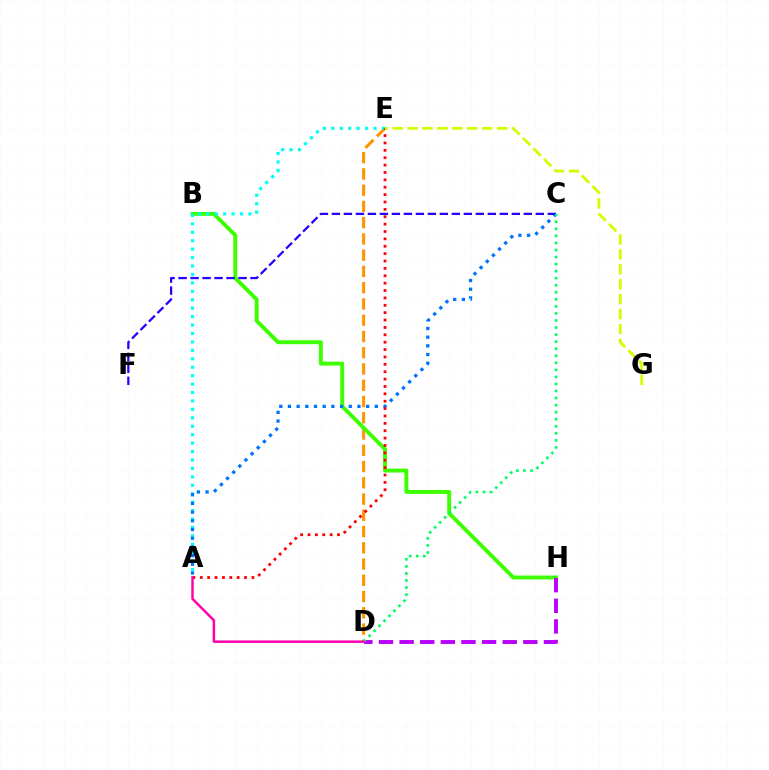{('D', 'E'): [{'color': '#ff9400', 'line_style': 'dashed', 'thickness': 2.21}], ('B', 'H'): [{'color': '#3dff00', 'line_style': 'solid', 'thickness': 2.82}], ('A', 'E'): [{'color': '#00fff6', 'line_style': 'dotted', 'thickness': 2.29}, {'color': '#ff0000', 'line_style': 'dotted', 'thickness': 2.0}], ('A', 'C'): [{'color': '#0074ff', 'line_style': 'dotted', 'thickness': 2.36}], ('D', 'H'): [{'color': '#b900ff', 'line_style': 'dashed', 'thickness': 2.8}], ('C', 'F'): [{'color': '#2500ff', 'line_style': 'dashed', 'thickness': 1.63}], ('E', 'G'): [{'color': '#d1ff00', 'line_style': 'dashed', 'thickness': 2.03}], ('C', 'D'): [{'color': '#00ff5c', 'line_style': 'dotted', 'thickness': 1.92}], ('A', 'D'): [{'color': '#ff00ac', 'line_style': 'solid', 'thickness': 1.78}]}